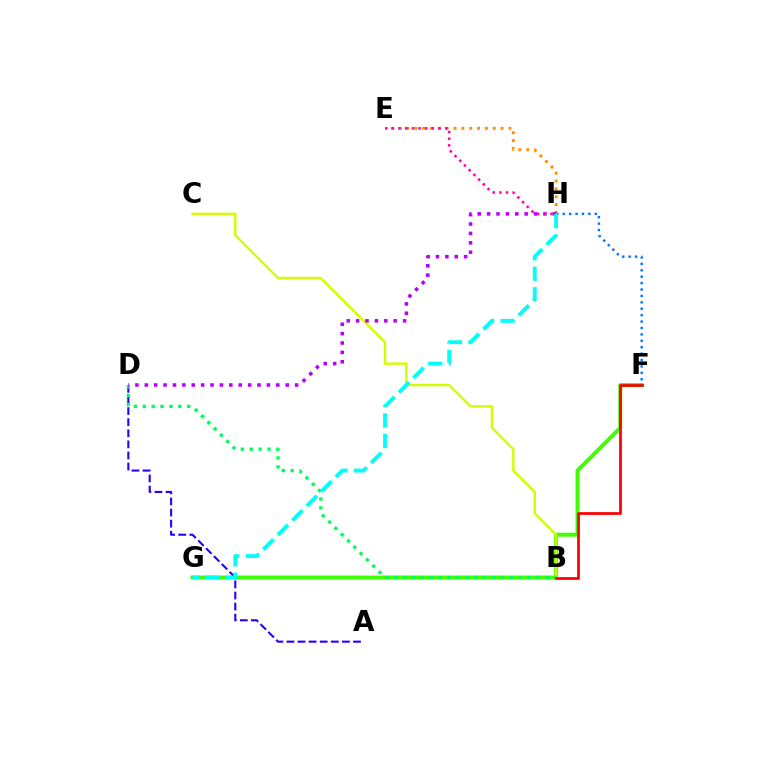{('F', 'G'): [{'color': '#3dff00', 'line_style': 'solid', 'thickness': 2.82}], ('A', 'D'): [{'color': '#2500ff', 'line_style': 'dashed', 'thickness': 1.51}], ('F', 'H'): [{'color': '#0074ff', 'line_style': 'dotted', 'thickness': 1.74}], ('E', 'H'): [{'color': '#ff9400', 'line_style': 'dotted', 'thickness': 2.13}, {'color': '#ff00ac', 'line_style': 'dotted', 'thickness': 1.81}], ('B', 'C'): [{'color': '#d1ff00', 'line_style': 'solid', 'thickness': 1.76}], ('B', 'D'): [{'color': '#00ff5c', 'line_style': 'dotted', 'thickness': 2.42}], ('B', 'F'): [{'color': '#ff0000', 'line_style': 'solid', 'thickness': 1.97}], ('D', 'H'): [{'color': '#b900ff', 'line_style': 'dotted', 'thickness': 2.55}], ('G', 'H'): [{'color': '#00fff6', 'line_style': 'dashed', 'thickness': 2.79}]}